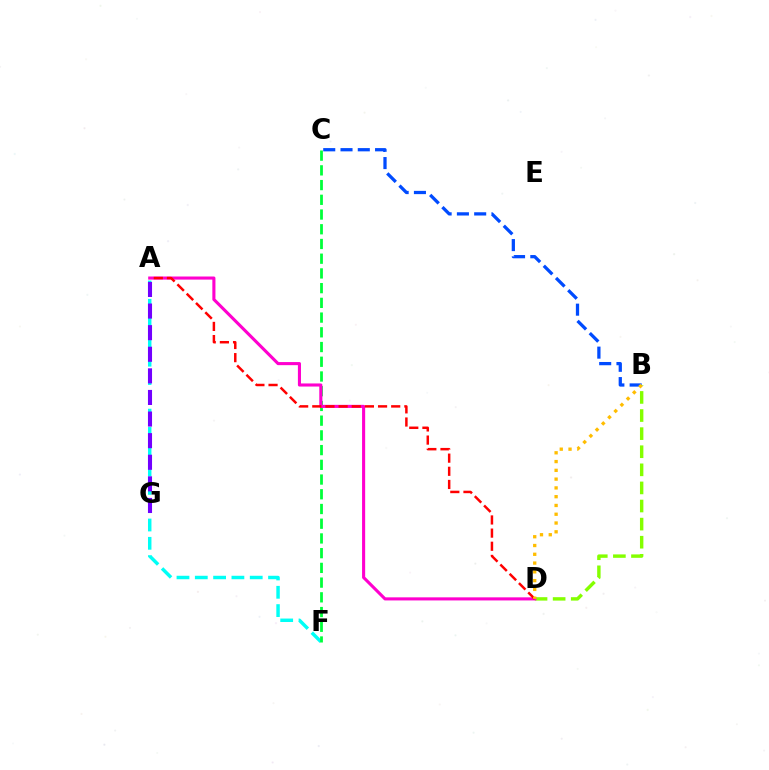{('B', 'D'): [{'color': '#84ff00', 'line_style': 'dashed', 'thickness': 2.46}, {'color': '#ffbd00', 'line_style': 'dotted', 'thickness': 2.38}], ('A', 'F'): [{'color': '#00fff6', 'line_style': 'dashed', 'thickness': 2.49}], ('C', 'F'): [{'color': '#00ff39', 'line_style': 'dashed', 'thickness': 2.0}], ('A', 'G'): [{'color': '#7200ff', 'line_style': 'dashed', 'thickness': 2.93}], ('A', 'D'): [{'color': '#ff00cf', 'line_style': 'solid', 'thickness': 2.23}, {'color': '#ff0000', 'line_style': 'dashed', 'thickness': 1.79}], ('B', 'C'): [{'color': '#004bff', 'line_style': 'dashed', 'thickness': 2.35}]}